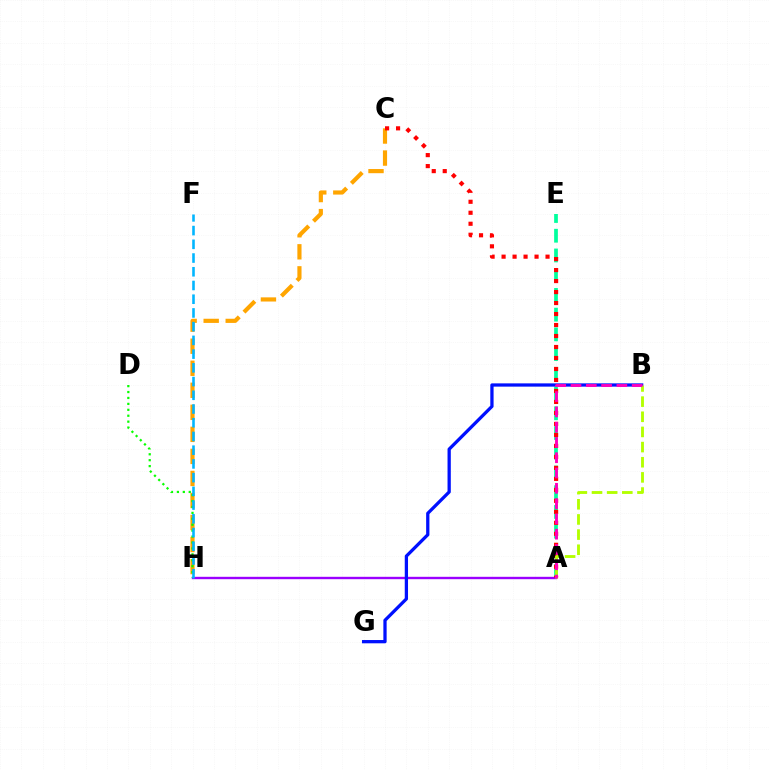{('A', 'E'): [{'color': '#00ff9d', 'line_style': 'dashed', 'thickness': 2.68}], ('A', 'H'): [{'color': '#9b00ff', 'line_style': 'solid', 'thickness': 1.72}], ('C', 'H'): [{'color': '#ffa500', 'line_style': 'dashed', 'thickness': 2.99}], ('D', 'H'): [{'color': '#08ff00', 'line_style': 'dotted', 'thickness': 1.61}], ('B', 'G'): [{'color': '#0010ff', 'line_style': 'solid', 'thickness': 2.35}], ('A', 'C'): [{'color': '#ff0000', 'line_style': 'dotted', 'thickness': 2.99}], ('A', 'B'): [{'color': '#b3ff00', 'line_style': 'dashed', 'thickness': 2.06}, {'color': '#ff00bd', 'line_style': 'dashed', 'thickness': 2.08}], ('F', 'H'): [{'color': '#00b5ff', 'line_style': 'dashed', 'thickness': 1.86}]}